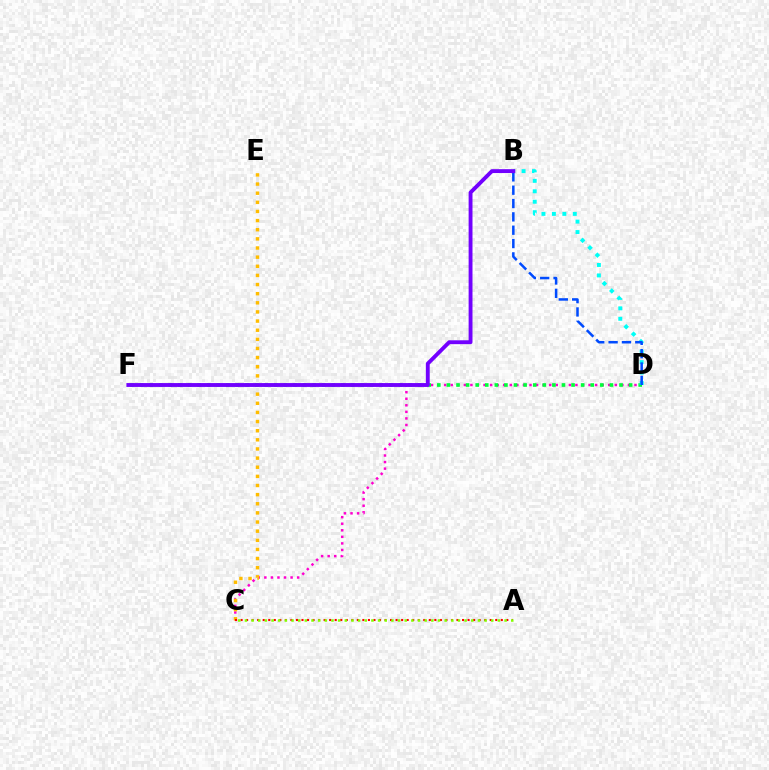{('C', 'D'): [{'color': '#ff00cf', 'line_style': 'dotted', 'thickness': 1.78}], ('C', 'E'): [{'color': '#ffbd00', 'line_style': 'dotted', 'thickness': 2.48}], ('A', 'C'): [{'color': '#ff0000', 'line_style': 'dotted', 'thickness': 1.5}, {'color': '#84ff00', 'line_style': 'dotted', 'thickness': 1.81}], ('D', 'F'): [{'color': '#00ff39', 'line_style': 'dotted', 'thickness': 2.61}], ('B', 'D'): [{'color': '#00fff6', 'line_style': 'dotted', 'thickness': 2.84}, {'color': '#004bff', 'line_style': 'dashed', 'thickness': 1.81}], ('B', 'F'): [{'color': '#7200ff', 'line_style': 'solid', 'thickness': 2.79}]}